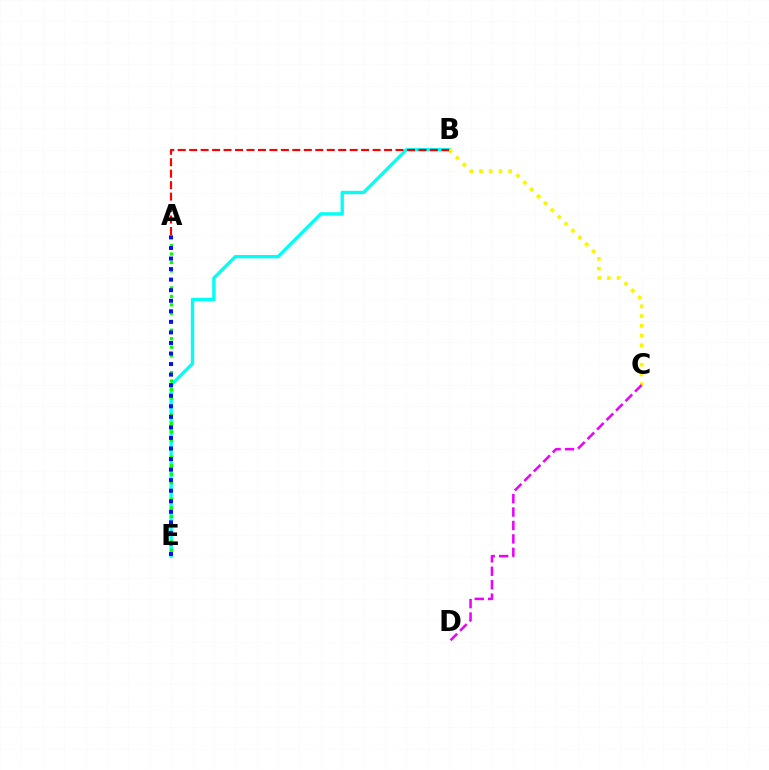{('B', 'E'): [{'color': '#00fff6', 'line_style': 'solid', 'thickness': 2.41}], ('A', 'E'): [{'color': '#08ff00', 'line_style': 'dotted', 'thickness': 2.3}, {'color': '#0010ff', 'line_style': 'dotted', 'thickness': 2.87}], ('B', 'C'): [{'color': '#fcf500', 'line_style': 'dotted', 'thickness': 2.64}], ('C', 'D'): [{'color': '#ee00ff', 'line_style': 'dashed', 'thickness': 1.82}], ('A', 'B'): [{'color': '#ff0000', 'line_style': 'dashed', 'thickness': 1.56}]}